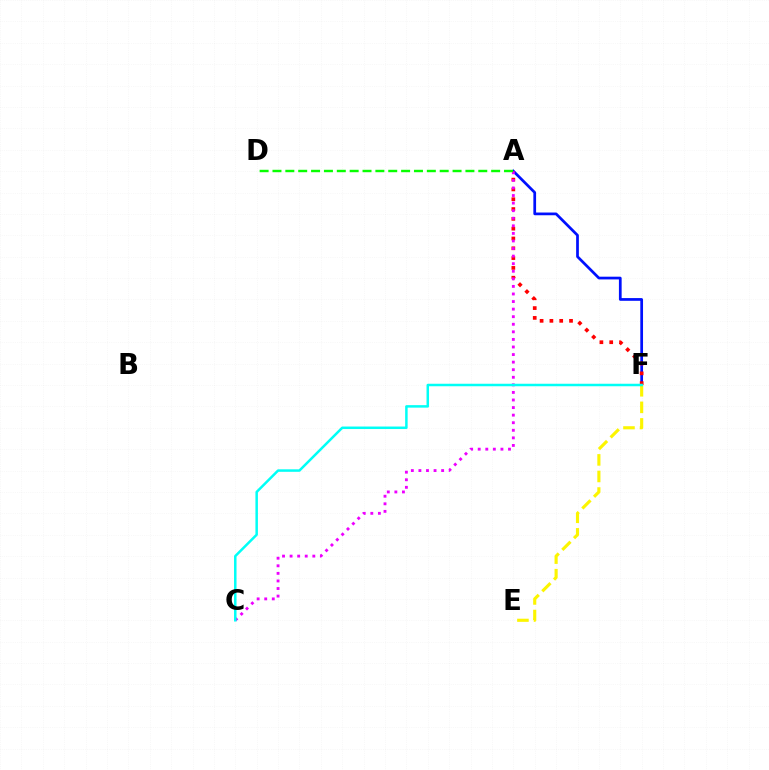{('A', 'F'): [{'color': '#0010ff', 'line_style': 'solid', 'thickness': 1.96}, {'color': '#ff0000', 'line_style': 'dotted', 'thickness': 2.67}], ('A', 'C'): [{'color': '#ee00ff', 'line_style': 'dotted', 'thickness': 2.06}], ('E', 'F'): [{'color': '#fcf500', 'line_style': 'dashed', 'thickness': 2.25}], ('C', 'F'): [{'color': '#00fff6', 'line_style': 'solid', 'thickness': 1.8}], ('A', 'D'): [{'color': '#08ff00', 'line_style': 'dashed', 'thickness': 1.75}]}